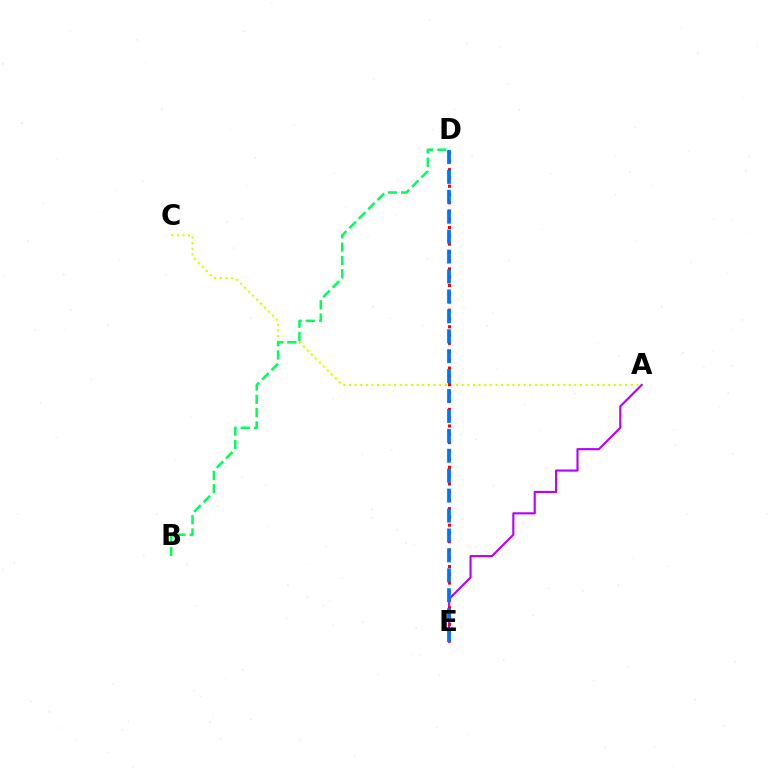{('A', 'E'): [{'color': '#b900ff', 'line_style': 'solid', 'thickness': 1.54}], ('A', 'C'): [{'color': '#d1ff00', 'line_style': 'dotted', 'thickness': 1.53}], ('D', 'E'): [{'color': '#ff0000', 'line_style': 'dotted', 'thickness': 2.25}, {'color': '#0074ff', 'line_style': 'dashed', 'thickness': 2.71}], ('B', 'D'): [{'color': '#00ff5c', 'line_style': 'dashed', 'thickness': 1.81}]}